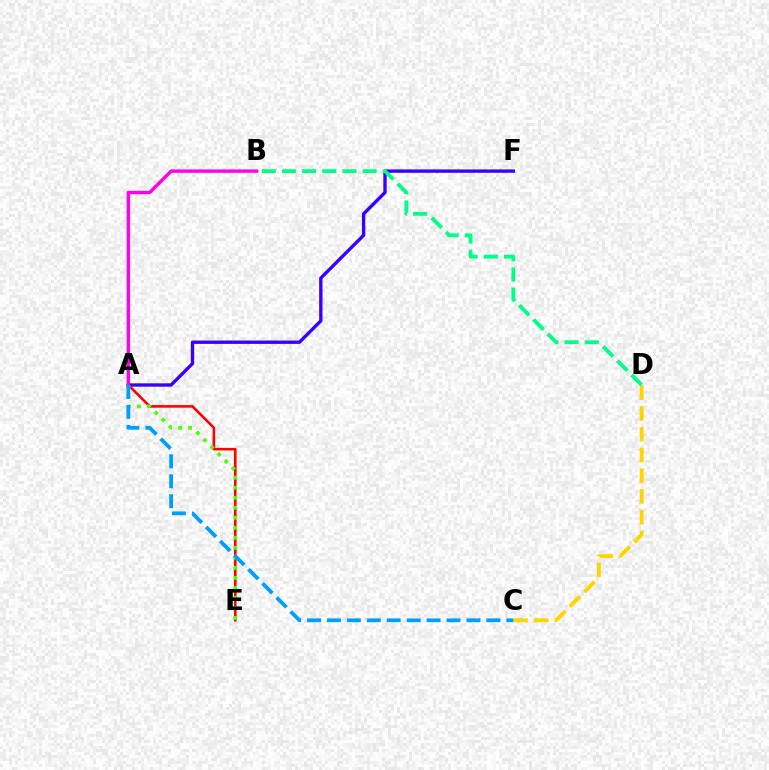{('C', 'D'): [{'color': '#ffd500', 'line_style': 'dashed', 'thickness': 2.82}], ('A', 'F'): [{'color': '#3700ff', 'line_style': 'solid', 'thickness': 2.41}], ('A', 'E'): [{'color': '#ff0000', 'line_style': 'solid', 'thickness': 1.86}, {'color': '#4fff00', 'line_style': 'dotted', 'thickness': 2.72}], ('B', 'D'): [{'color': '#00ff86', 'line_style': 'dashed', 'thickness': 2.74}], ('A', 'B'): [{'color': '#ff00ed', 'line_style': 'solid', 'thickness': 2.43}], ('A', 'C'): [{'color': '#009eff', 'line_style': 'dashed', 'thickness': 2.71}]}